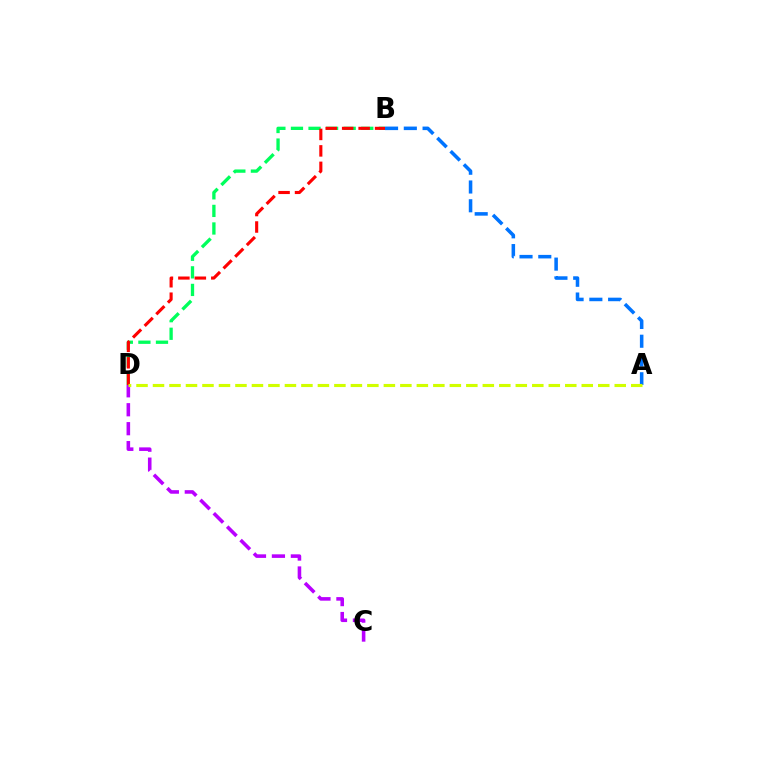{('A', 'B'): [{'color': '#0074ff', 'line_style': 'dashed', 'thickness': 2.55}], ('B', 'D'): [{'color': '#00ff5c', 'line_style': 'dashed', 'thickness': 2.39}, {'color': '#ff0000', 'line_style': 'dashed', 'thickness': 2.24}], ('C', 'D'): [{'color': '#b900ff', 'line_style': 'dashed', 'thickness': 2.57}], ('A', 'D'): [{'color': '#d1ff00', 'line_style': 'dashed', 'thickness': 2.24}]}